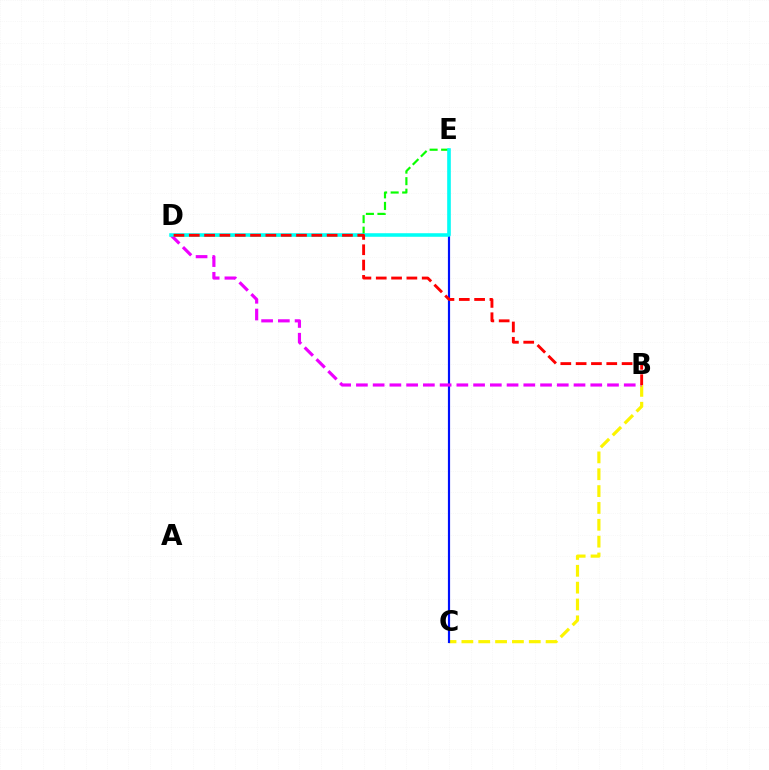{('B', 'C'): [{'color': '#fcf500', 'line_style': 'dashed', 'thickness': 2.29}], ('C', 'E'): [{'color': '#0010ff', 'line_style': 'solid', 'thickness': 1.57}], ('D', 'E'): [{'color': '#08ff00', 'line_style': 'dashed', 'thickness': 1.57}, {'color': '#00fff6', 'line_style': 'solid', 'thickness': 2.56}], ('B', 'D'): [{'color': '#ee00ff', 'line_style': 'dashed', 'thickness': 2.27}, {'color': '#ff0000', 'line_style': 'dashed', 'thickness': 2.08}]}